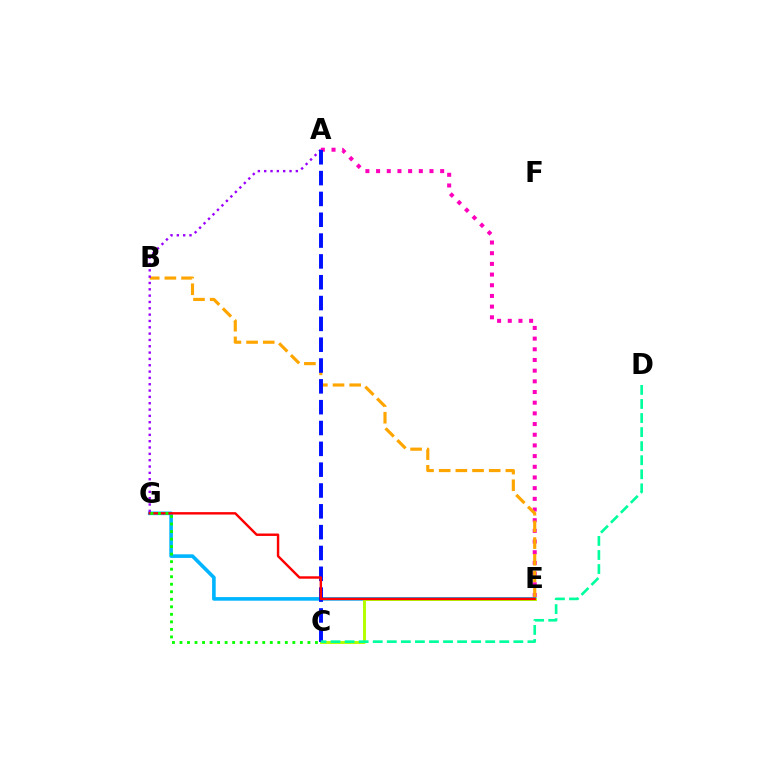{('A', 'E'): [{'color': '#ff00bd', 'line_style': 'dotted', 'thickness': 2.9}], ('B', 'E'): [{'color': '#ffa500', 'line_style': 'dashed', 'thickness': 2.26}], ('E', 'G'): [{'color': '#00b5ff', 'line_style': 'solid', 'thickness': 2.6}, {'color': '#ff0000', 'line_style': 'solid', 'thickness': 1.74}], ('C', 'E'): [{'color': '#b3ff00', 'line_style': 'solid', 'thickness': 2.13}], ('A', 'G'): [{'color': '#9b00ff', 'line_style': 'dotted', 'thickness': 1.72}], ('A', 'C'): [{'color': '#0010ff', 'line_style': 'dashed', 'thickness': 2.83}], ('C', 'D'): [{'color': '#00ff9d', 'line_style': 'dashed', 'thickness': 1.91}], ('C', 'G'): [{'color': '#08ff00', 'line_style': 'dotted', 'thickness': 2.04}]}